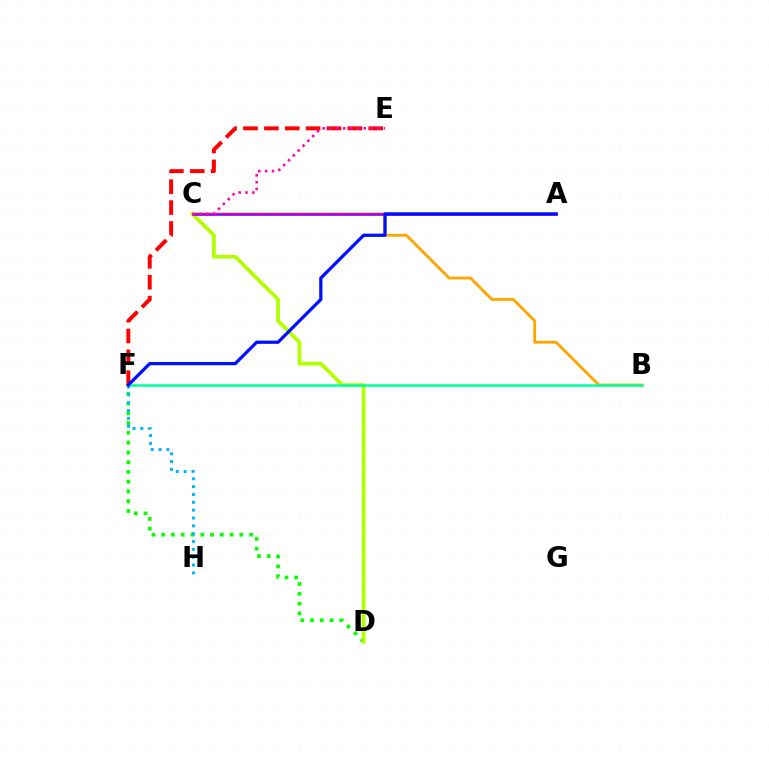{('B', 'C'): [{'color': '#ffa500', 'line_style': 'solid', 'thickness': 2.04}], ('D', 'F'): [{'color': '#08ff00', 'line_style': 'dotted', 'thickness': 2.65}], ('F', 'H'): [{'color': '#00b5ff', 'line_style': 'dotted', 'thickness': 2.13}], ('C', 'D'): [{'color': '#b3ff00', 'line_style': 'solid', 'thickness': 2.7}], ('E', 'F'): [{'color': '#ff0000', 'line_style': 'dashed', 'thickness': 2.84}], ('B', 'F'): [{'color': '#00ff9d', 'line_style': 'solid', 'thickness': 1.81}], ('A', 'C'): [{'color': '#9b00ff', 'line_style': 'solid', 'thickness': 1.93}], ('A', 'F'): [{'color': '#0010ff', 'line_style': 'solid', 'thickness': 2.34}], ('C', 'E'): [{'color': '#ff00bd', 'line_style': 'dotted', 'thickness': 1.86}]}